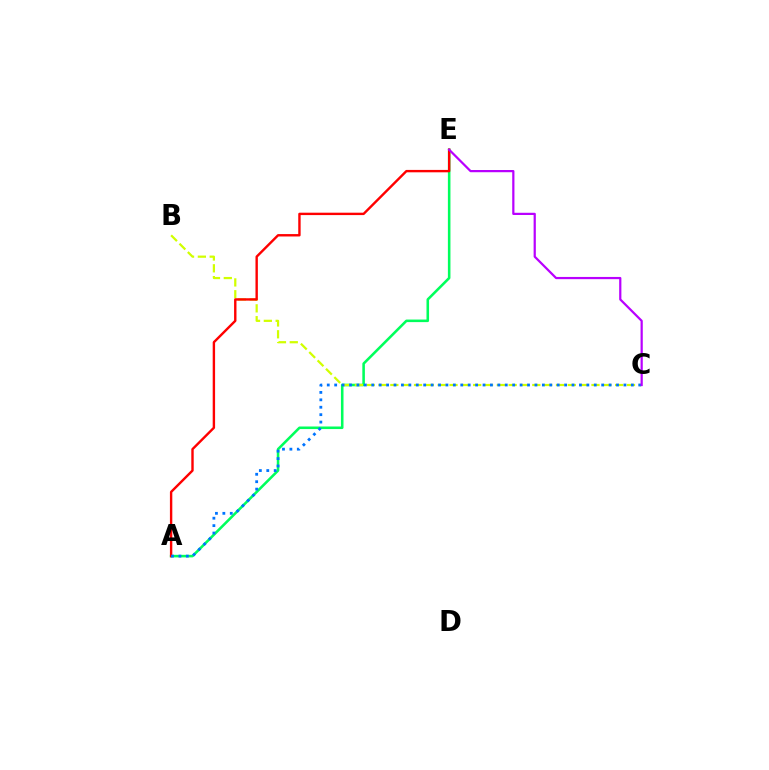{('A', 'E'): [{'color': '#00ff5c', 'line_style': 'solid', 'thickness': 1.84}, {'color': '#ff0000', 'line_style': 'solid', 'thickness': 1.73}], ('B', 'C'): [{'color': '#d1ff00', 'line_style': 'dashed', 'thickness': 1.61}], ('A', 'C'): [{'color': '#0074ff', 'line_style': 'dotted', 'thickness': 2.02}], ('C', 'E'): [{'color': '#b900ff', 'line_style': 'solid', 'thickness': 1.6}]}